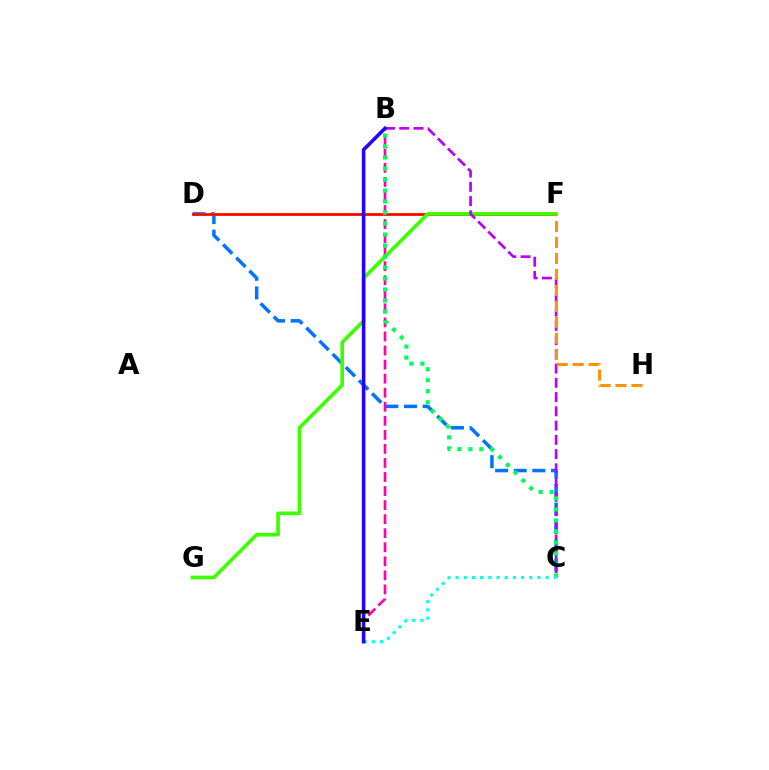{('C', 'D'): [{'color': '#0074ff', 'line_style': 'dashed', 'thickness': 2.53}], ('D', 'F'): [{'color': '#d1ff00', 'line_style': 'dashed', 'thickness': 2.17}, {'color': '#ff0000', 'line_style': 'solid', 'thickness': 1.94}], ('B', 'E'): [{'color': '#ff00ac', 'line_style': 'dashed', 'thickness': 1.91}, {'color': '#2500ff', 'line_style': 'solid', 'thickness': 2.56}], ('F', 'G'): [{'color': '#3dff00', 'line_style': 'solid', 'thickness': 2.64}], ('B', 'C'): [{'color': '#b900ff', 'line_style': 'dashed', 'thickness': 1.94}, {'color': '#00ff5c', 'line_style': 'dotted', 'thickness': 2.99}], ('F', 'H'): [{'color': '#ff9400', 'line_style': 'dashed', 'thickness': 2.17}], ('C', 'E'): [{'color': '#00fff6', 'line_style': 'dotted', 'thickness': 2.22}]}